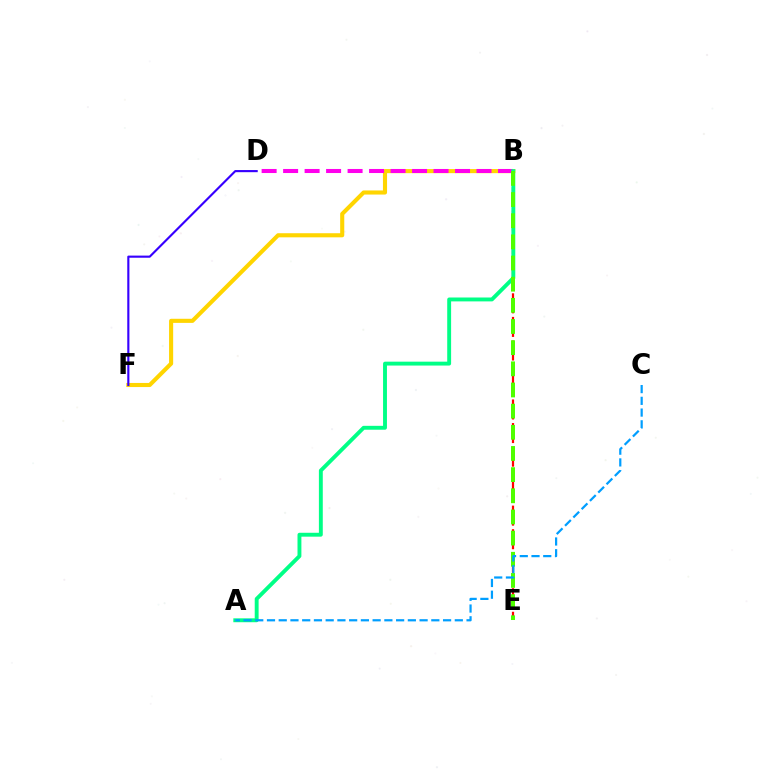{('B', 'F'): [{'color': '#ffd500', 'line_style': 'solid', 'thickness': 2.95}], ('B', 'D'): [{'color': '#ff00ed', 'line_style': 'dashed', 'thickness': 2.92}], ('B', 'E'): [{'color': '#ff0000', 'line_style': 'dashed', 'thickness': 1.6}, {'color': '#4fff00', 'line_style': 'dashed', 'thickness': 2.87}], ('D', 'F'): [{'color': '#3700ff', 'line_style': 'solid', 'thickness': 1.54}], ('A', 'B'): [{'color': '#00ff86', 'line_style': 'solid', 'thickness': 2.8}], ('A', 'C'): [{'color': '#009eff', 'line_style': 'dashed', 'thickness': 1.59}]}